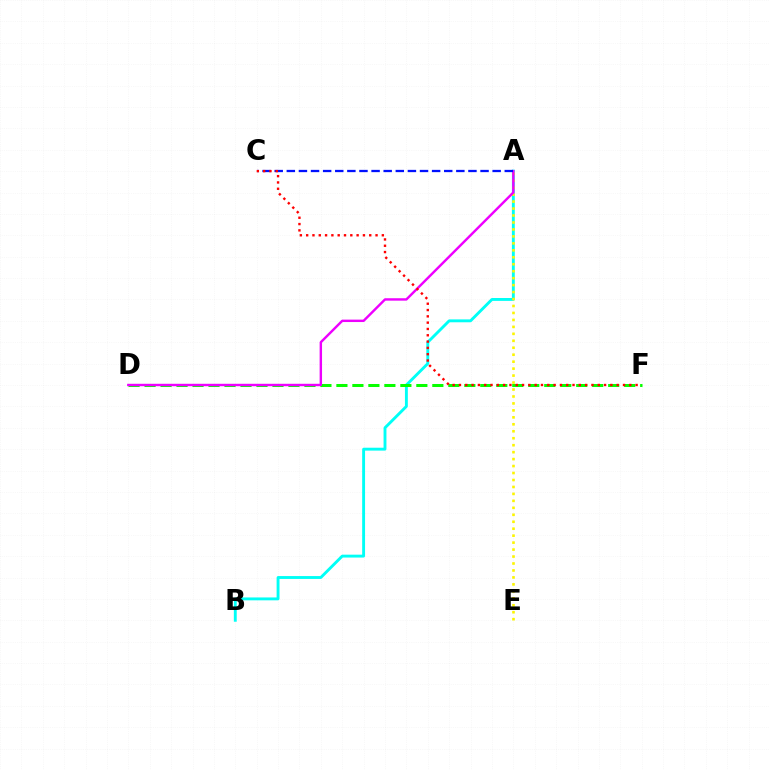{('A', 'B'): [{'color': '#00fff6', 'line_style': 'solid', 'thickness': 2.08}], ('A', 'E'): [{'color': '#fcf500', 'line_style': 'dotted', 'thickness': 1.89}], ('D', 'F'): [{'color': '#08ff00', 'line_style': 'dashed', 'thickness': 2.17}], ('A', 'D'): [{'color': '#ee00ff', 'line_style': 'solid', 'thickness': 1.74}], ('A', 'C'): [{'color': '#0010ff', 'line_style': 'dashed', 'thickness': 1.64}], ('C', 'F'): [{'color': '#ff0000', 'line_style': 'dotted', 'thickness': 1.71}]}